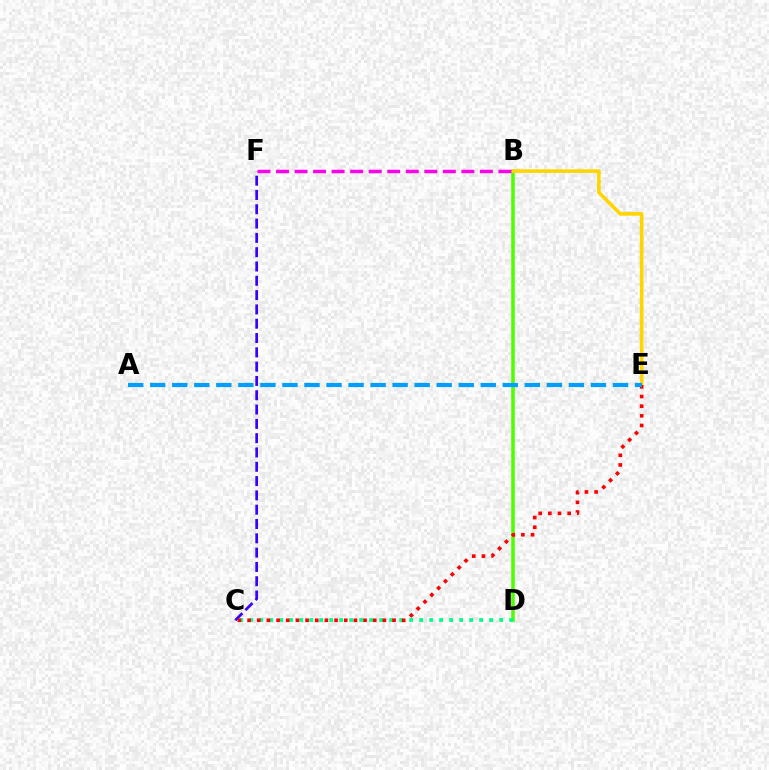{('C', 'F'): [{'color': '#3700ff', 'line_style': 'dashed', 'thickness': 1.94}], ('B', 'D'): [{'color': '#4fff00', 'line_style': 'solid', 'thickness': 2.54}], ('C', 'D'): [{'color': '#00ff86', 'line_style': 'dotted', 'thickness': 2.72}], ('B', 'E'): [{'color': '#ffd500', 'line_style': 'solid', 'thickness': 2.61}], ('C', 'E'): [{'color': '#ff0000', 'line_style': 'dotted', 'thickness': 2.63}], ('A', 'E'): [{'color': '#009eff', 'line_style': 'dashed', 'thickness': 2.99}], ('B', 'F'): [{'color': '#ff00ed', 'line_style': 'dashed', 'thickness': 2.52}]}